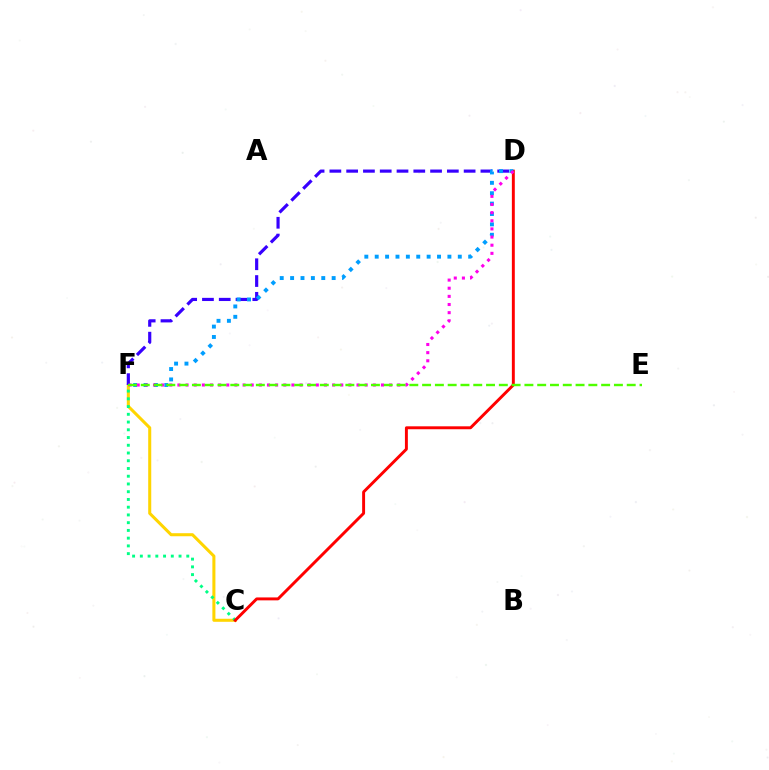{('C', 'F'): [{'color': '#ffd500', 'line_style': 'solid', 'thickness': 2.19}, {'color': '#00ff86', 'line_style': 'dotted', 'thickness': 2.1}], ('D', 'F'): [{'color': '#3700ff', 'line_style': 'dashed', 'thickness': 2.28}, {'color': '#009eff', 'line_style': 'dotted', 'thickness': 2.82}, {'color': '#ff00ed', 'line_style': 'dotted', 'thickness': 2.21}], ('C', 'D'): [{'color': '#ff0000', 'line_style': 'solid', 'thickness': 2.11}], ('E', 'F'): [{'color': '#4fff00', 'line_style': 'dashed', 'thickness': 1.74}]}